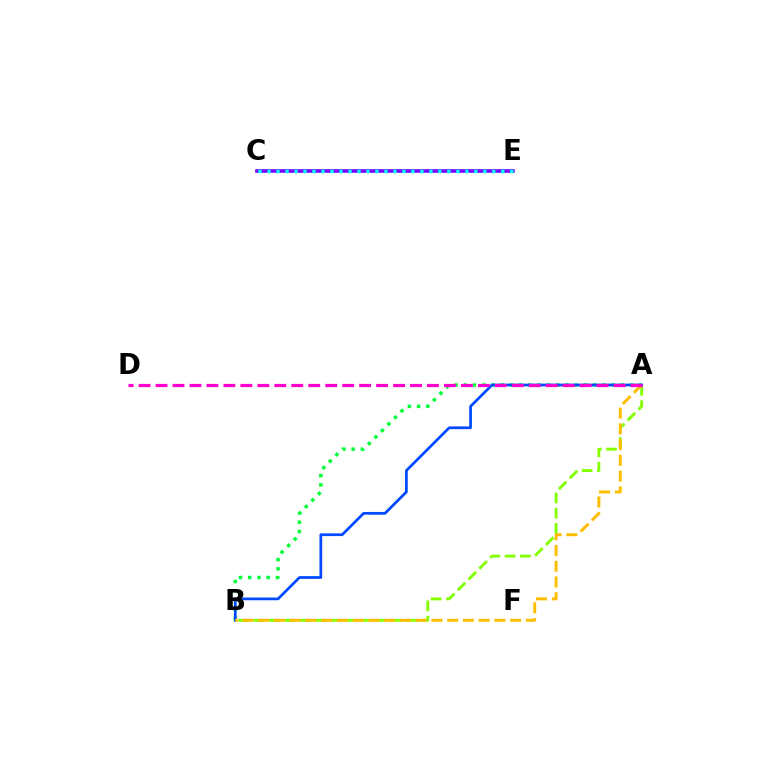{('C', 'E'): [{'color': '#ff0000', 'line_style': 'dotted', 'thickness': 1.5}, {'color': '#7200ff', 'line_style': 'solid', 'thickness': 2.56}, {'color': '#00fff6', 'line_style': 'dotted', 'thickness': 2.44}], ('A', 'B'): [{'color': '#00ff39', 'line_style': 'dotted', 'thickness': 2.51}, {'color': '#84ff00', 'line_style': 'dashed', 'thickness': 2.08}, {'color': '#004bff', 'line_style': 'solid', 'thickness': 1.97}, {'color': '#ffbd00', 'line_style': 'dashed', 'thickness': 2.14}], ('A', 'D'): [{'color': '#ff00cf', 'line_style': 'dashed', 'thickness': 2.3}]}